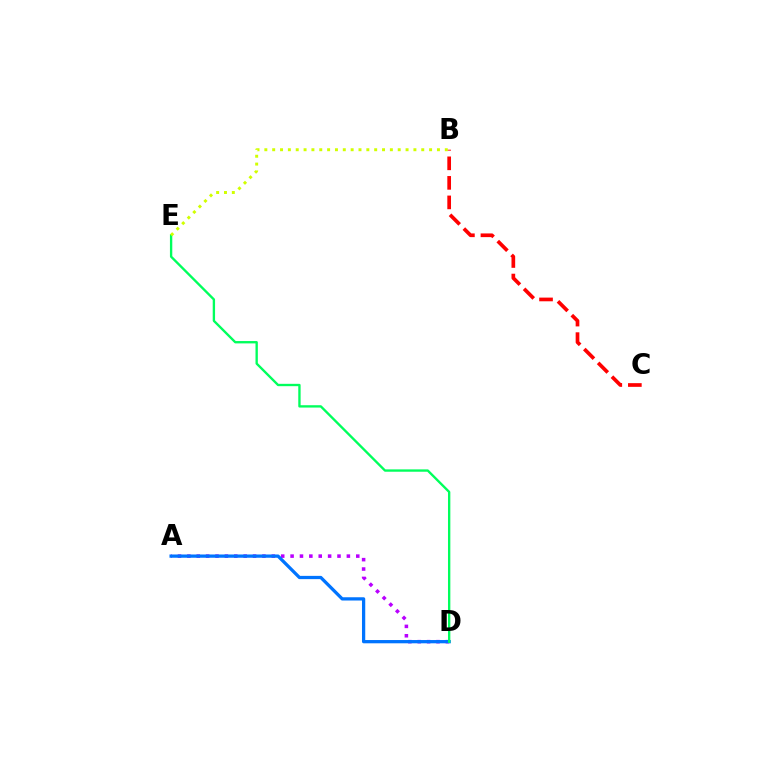{('A', 'D'): [{'color': '#b900ff', 'line_style': 'dotted', 'thickness': 2.55}, {'color': '#0074ff', 'line_style': 'solid', 'thickness': 2.35}], ('B', 'C'): [{'color': '#ff0000', 'line_style': 'dashed', 'thickness': 2.65}], ('D', 'E'): [{'color': '#00ff5c', 'line_style': 'solid', 'thickness': 1.69}], ('B', 'E'): [{'color': '#d1ff00', 'line_style': 'dotted', 'thickness': 2.13}]}